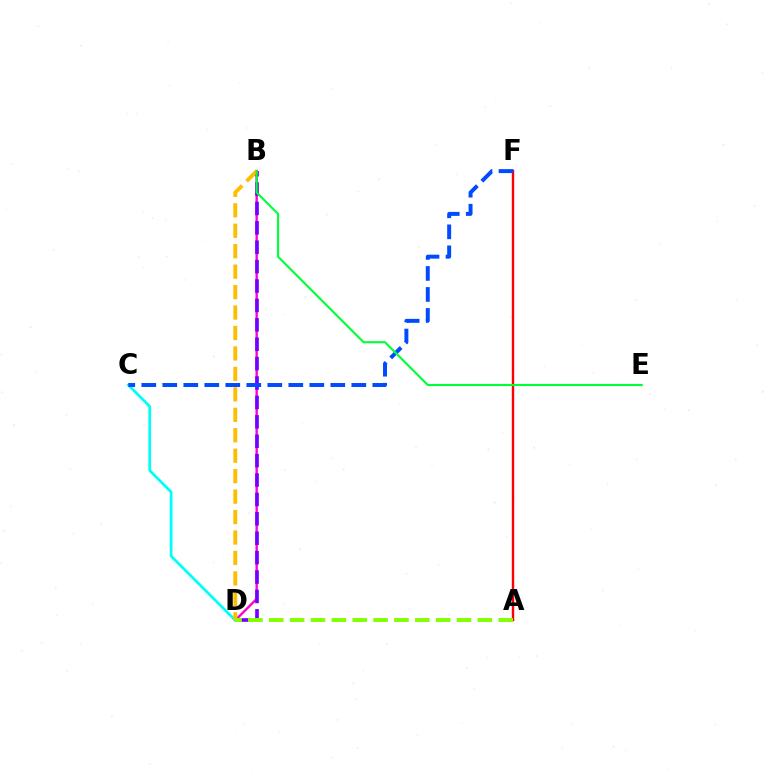{('B', 'D'): [{'color': '#ff00cf', 'line_style': 'solid', 'thickness': 1.71}, {'color': '#7200ff', 'line_style': 'dashed', 'thickness': 2.64}, {'color': '#ffbd00', 'line_style': 'dashed', 'thickness': 2.78}], ('C', 'D'): [{'color': '#00fff6', 'line_style': 'solid', 'thickness': 1.99}], ('A', 'F'): [{'color': '#ff0000', 'line_style': 'solid', 'thickness': 1.73}], ('C', 'F'): [{'color': '#004bff', 'line_style': 'dashed', 'thickness': 2.85}], ('B', 'E'): [{'color': '#00ff39', 'line_style': 'solid', 'thickness': 1.53}], ('A', 'D'): [{'color': '#84ff00', 'line_style': 'dashed', 'thickness': 2.83}]}